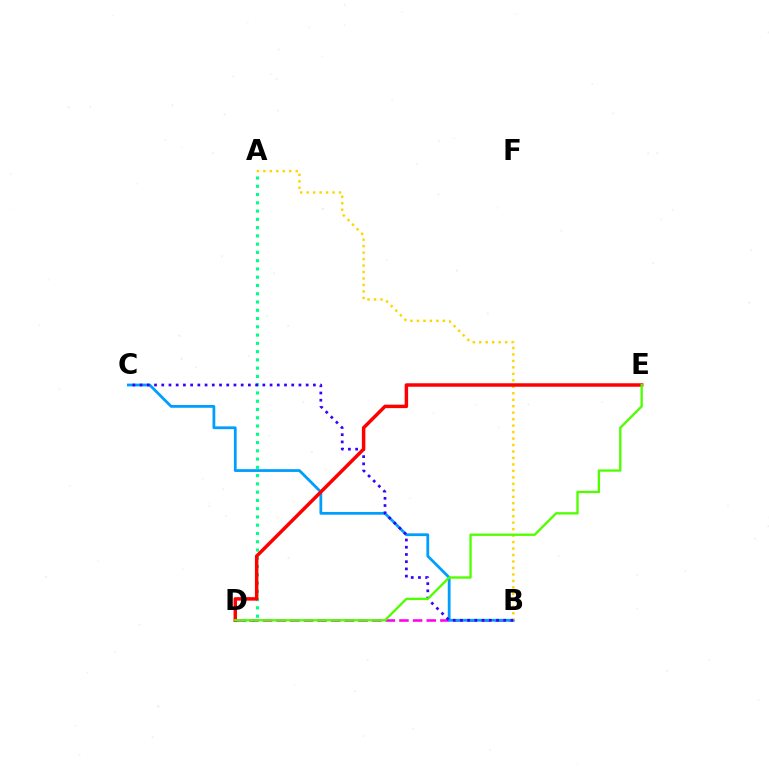{('A', 'D'): [{'color': '#00ff86', 'line_style': 'dotted', 'thickness': 2.25}], ('B', 'D'): [{'color': '#ff00ed', 'line_style': 'dashed', 'thickness': 1.85}], ('B', 'C'): [{'color': '#009eff', 'line_style': 'solid', 'thickness': 2.0}, {'color': '#3700ff', 'line_style': 'dotted', 'thickness': 1.96}], ('A', 'B'): [{'color': '#ffd500', 'line_style': 'dotted', 'thickness': 1.76}], ('D', 'E'): [{'color': '#ff0000', 'line_style': 'solid', 'thickness': 2.5}, {'color': '#4fff00', 'line_style': 'solid', 'thickness': 1.68}]}